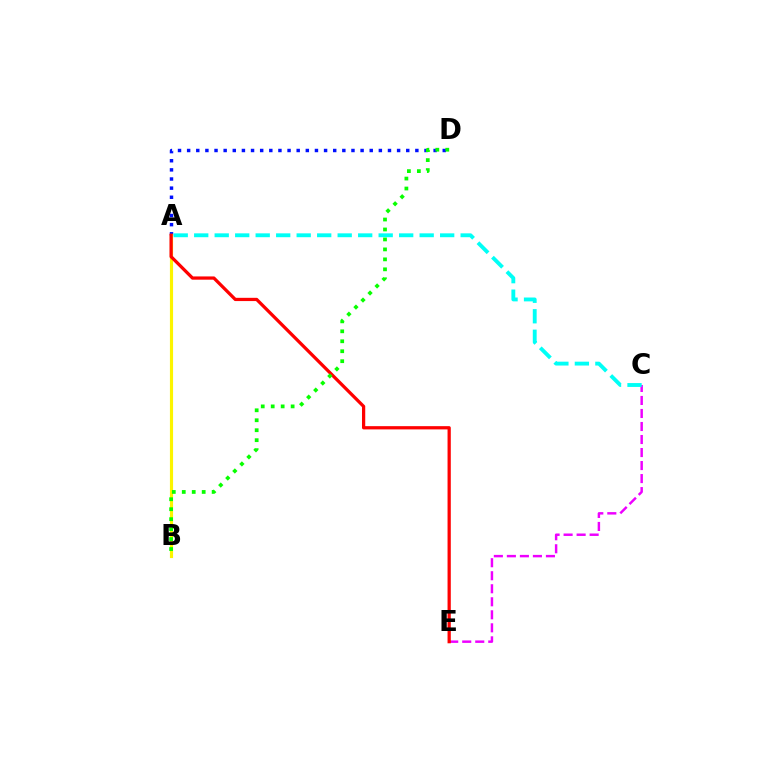{('C', 'E'): [{'color': '#ee00ff', 'line_style': 'dashed', 'thickness': 1.77}], ('A', 'D'): [{'color': '#0010ff', 'line_style': 'dotted', 'thickness': 2.48}], ('A', 'B'): [{'color': '#fcf500', 'line_style': 'solid', 'thickness': 2.27}], ('A', 'C'): [{'color': '#00fff6', 'line_style': 'dashed', 'thickness': 2.78}], ('A', 'E'): [{'color': '#ff0000', 'line_style': 'solid', 'thickness': 2.34}], ('B', 'D'): [{'color': '#08ff00', 'line_style': 'dotted', 'thickness': 2.71}]}